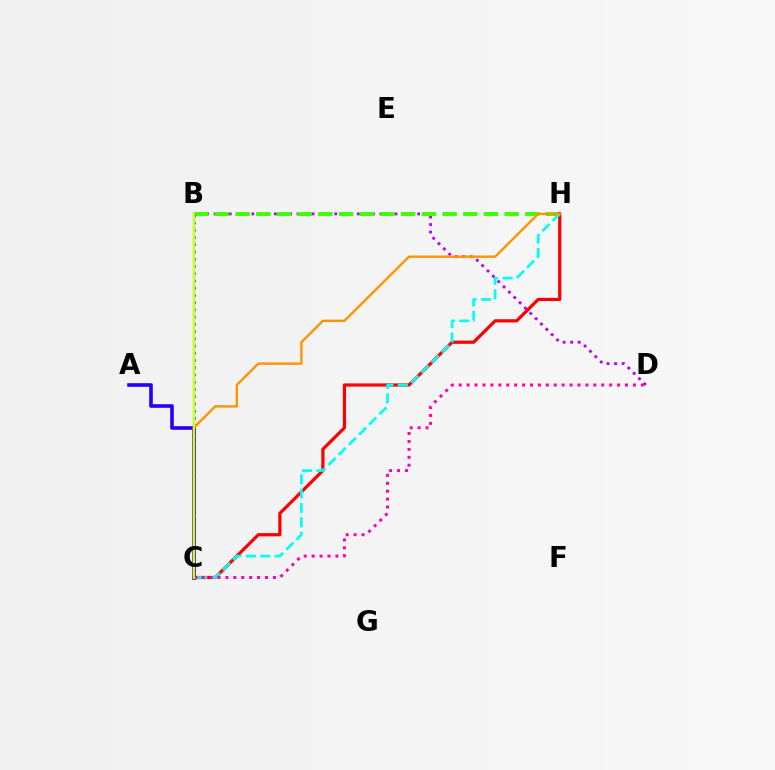{('B', 'D'): [{'color': '#b900ff', 'line_style': 'dotted', 'thickness': 2.05}], ('B', 'H'): [{'color': '#3dff00', 'line_style': 'dashed', 'thickness': 2.81}], ('B', 'C'): [{'color': '#00ff5c', 'line_style': 'solid', 'thickness': 1.56}, {'color': '#0074ff', 'line_style': 'dotted', 'thickness': 1.97}, {'color': '#d1ff00', 'line_style': 'solid', 'thickness': 1.56}], ('C', 'H'): [{'color': '#ff0000', 'line_style': 'solid', 'thickness': 2.32}, {'color': '#00fff6', 'line_style': 'dashed', 'thickness': 1.95}, {'color': '#ff9400', 'line_style': 'solid', 'thickness': 1.71}], ('A', 'C'): [{'color': '#2500ff', 'line_style': 'solid', 'thickness': 2.61}], ('C', 'D'): [{'color': '#ff00ac', 'line_style': 'dotted', 'thickness': 2.15}]}